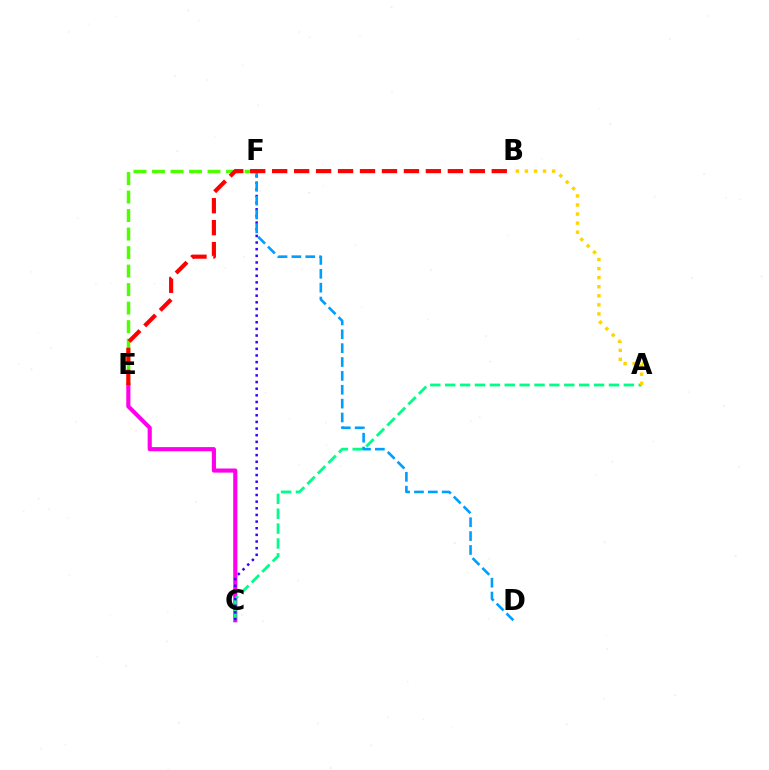{('E', 'F'): [{'color': '#4fff00', 'line_style': 'dashed', 'thickness': 2.51}], ('C', 'E'): [{'color': '#ff00ed', 'line_style': 'solid', 'thickness': 2.97}], ('A', 'C'): [{'color': '#00ff86', 'line_style': 'dashed', 'thickness': 2.02}], ('A', 'B'): [{'color': '#ffd500', 'line_style': 'dotted', 'thickness': 2.46}], ('C', 'F'): [{'color': '#3700ff', 'line_style': 'dotted', 'thickness': 1.81}], ('D', 'F'): [{'color': '#009eff', 'line_style': 'dashed', 'thickness': 1.88}], ('B', 'E'): [{'color': '#ff0000', 'line_style': 'dashed', 'thickness': 2.98}]}